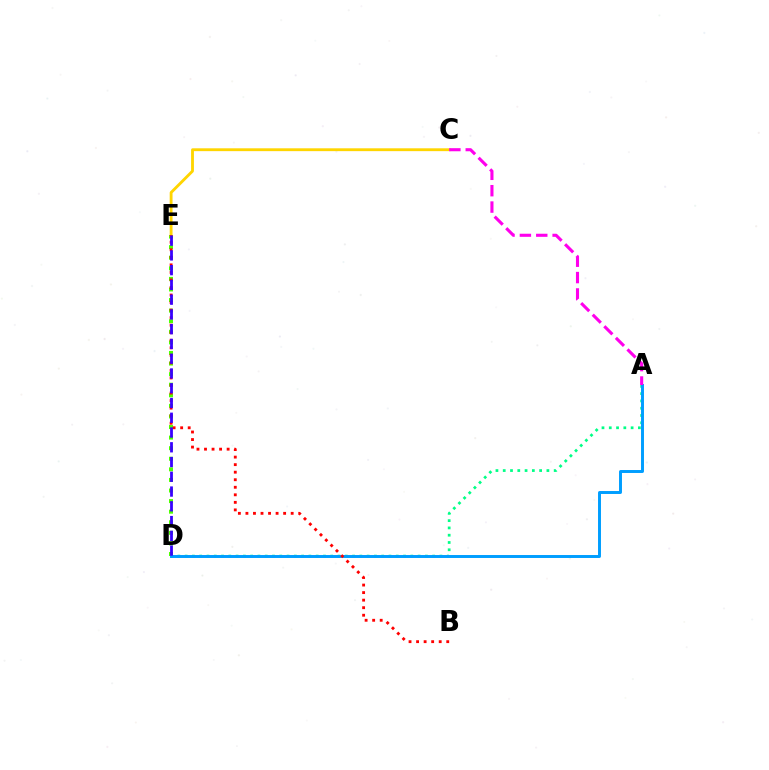{('D', 'E'): [{'color': '#4fff00', 'line_style': 'dotted', 'thickness': 2.87}, {'color': '#3700ff', 'line_style': 'dashed', 'thickness': 2.01}], ('C', 'E'): [{'color': '#ffd500', 'line_style': 'solid', 'thickness': 2.05}], ('A', 'D'): [{'color': '#00ff86', 'line_style': 'dotted', 'thickness': 1.98}, {'color': '#009eff', 'line_style': 'solid', 'thickness': 2.13}], ('B', 'E'): [{'color': '#ff0000', 'line_style': 'dotted', 'thickness': 2.05}], ('A', 'C'): [{'color': '#ff00ed', 'line_style': 'dashed', 'thickness': 2.22}]}